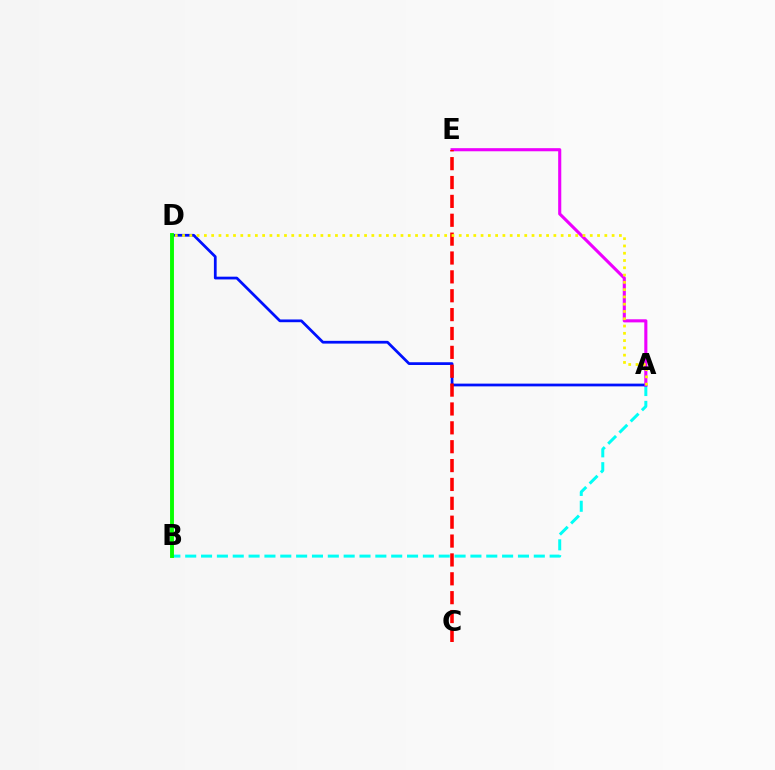{('A', 'B'): [{'color': '#00fff6', 'line_style': 'dashed', 'thickness': 2.15}], ('A', 'D'): [{'color': '#0010ff', 'line_style': 'solid', 'thickness': 1.98}, {'color': '#fcf500', 'line_style': 'dotted', 'thickness': 1.98}], ('A', 'E'): [{'color': '#ee00ff', 'line_style': 'solid', 'thickness': 2.23}], ('B', 'D'): [{'color': '#08ff00', 'line_style': 'solid', 'thickness': 2.81}], ('C', 'E'): [{'color': '#ff0000', 'line_style': 'dashed', 'thickness': 2.56}]}